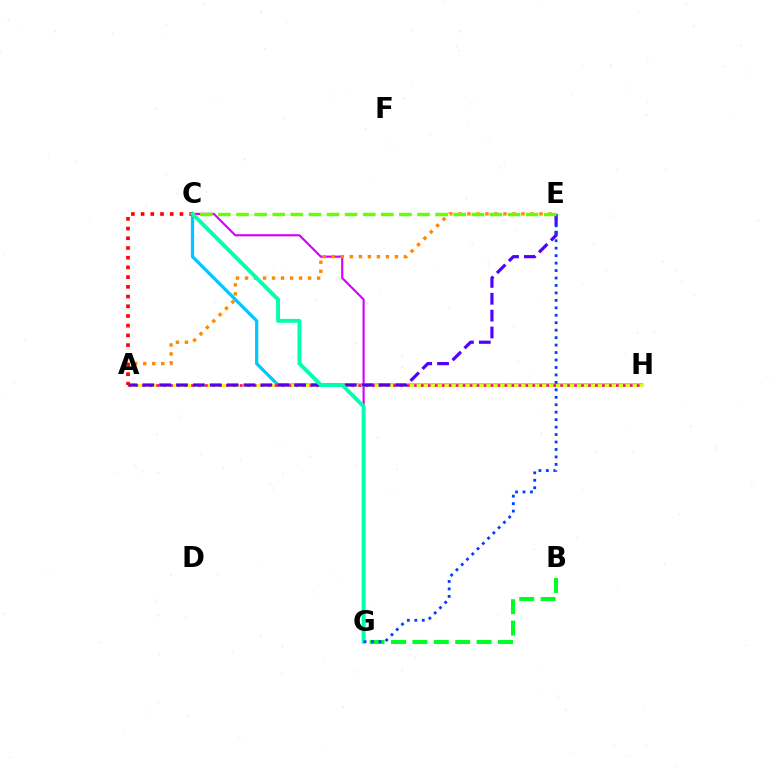{('C', 'G'): [{'color': '#d600ff', 'line_style': 'solid', 'thickness': 1.55}, {'color': '#00ffaf', 'line_style': 'solid', 'thickness': 2.81}], ('C', 'H'): [{'color': '#00c7ff', 'line_style': 'solid', 'thickness': 2.31}], ('A', 'H'): [{'color': '#eeff00', 'line_style': 'solid', 'thickness': 1.97}, {'color': '#ff00a0', 'line_style': 'dotted', 'thickness': 1.89}], ('A', 'E'): [{'color': '#ff8800', 'line_style': 'dotted', 'thickness': 2.45}, {'color': '#4f00ff', 'line_style': 'dashed', 'thickness': 2.29}], ('B', 'G'): [{'color': '#00ff27', 'line_style': 'dashed', 'thickness': 2.91}], ('A', 'C'): [{'color': '#ff0000', 'line_style': 'dotted', 'thickness': 2.64}], ('E', 'G'): [{'color': '#003fff', 'line_style': 'dotted', 'thickness': 2.03}], ('C', 'E'): [{'color': '#66ff00', 'line_style': 'dashed', 'thickness': 2.46}]}